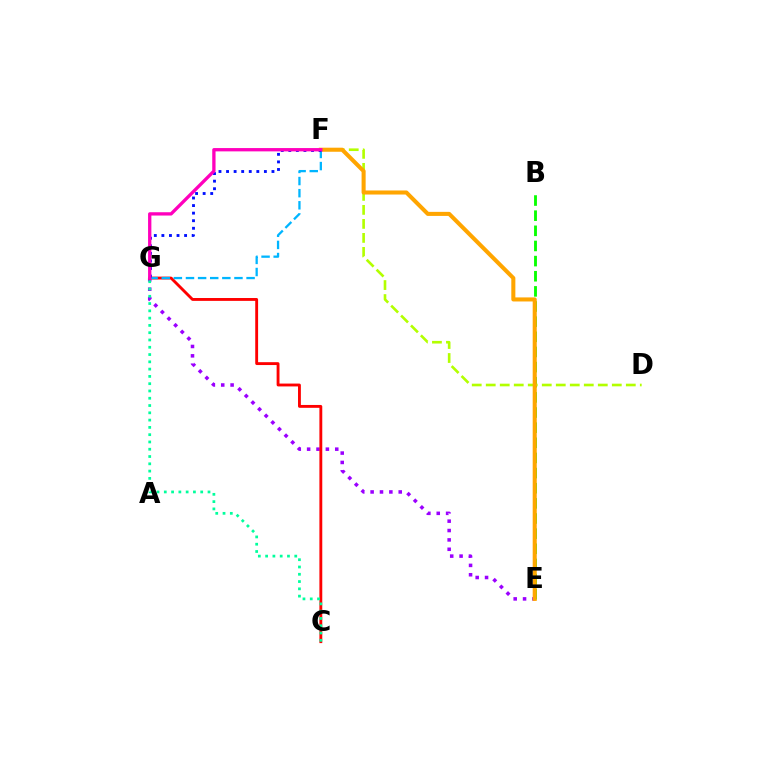{('E', 'G'): [{'color': '#9b00ff', 'line_style': 'dotted', 'thickness': 2.55}], ('B', 'E'): [{'color': '#08ff00', 'line_style': 'dashed', 'thickness': 2.06}], ('C', 'G'): [{'color': '#ff0000', 'line_style': 'solid', 'thickness': 2.06}, {'color': '#00ff9d', 'line_style': 'dotted', 'thickness': 1.98}], ('D', 'F'): [{'color': '#b3ff00', 'line_style': 'dashed', 'thickness': 1.9}], ('E', 'F'): [{'color': '#ffa500', 'line_style': 'solid', 'thickness': 2.92}], ('F', 'G'): [{'color': '#00b5ff', 'line_style': 'dashed', 'thickness': 1.65}, {'color': '#0010ff', 'line_style': 'dotted', 'thickness': 2.06}, {'color': '#ff00bd', 'line_style': 'solid', 'thickness': 2.38}]}